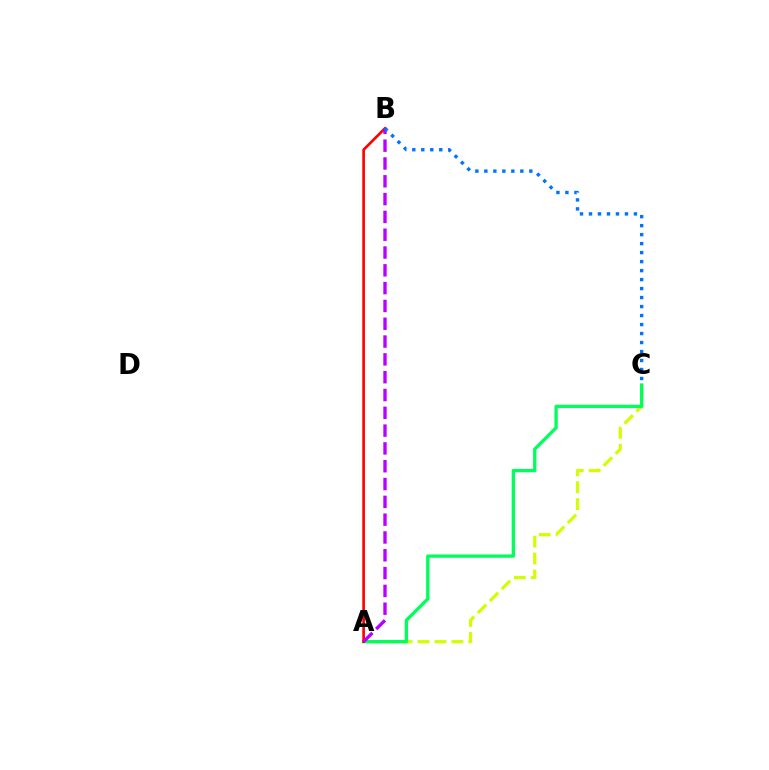{('A', 'C'): [{'color': '#d1ff00', 'line_style': 'dashed', 'thickness': 2.3}, {'color': '#00ff5c', 'line_style': 'solid', 'thickness': 2.38}], ('A', 'B'): [{'color': '#ff0000', 'line_style': 'solid', 'thickness': 1.91}, {'color': '#b900ff', 'line_style': 'dashed', 'thickness': 2.42}], ('B', 'C'): [{'color': '#0074ff', 'line_style': 'dotted', 'thickness': 2.44}]}